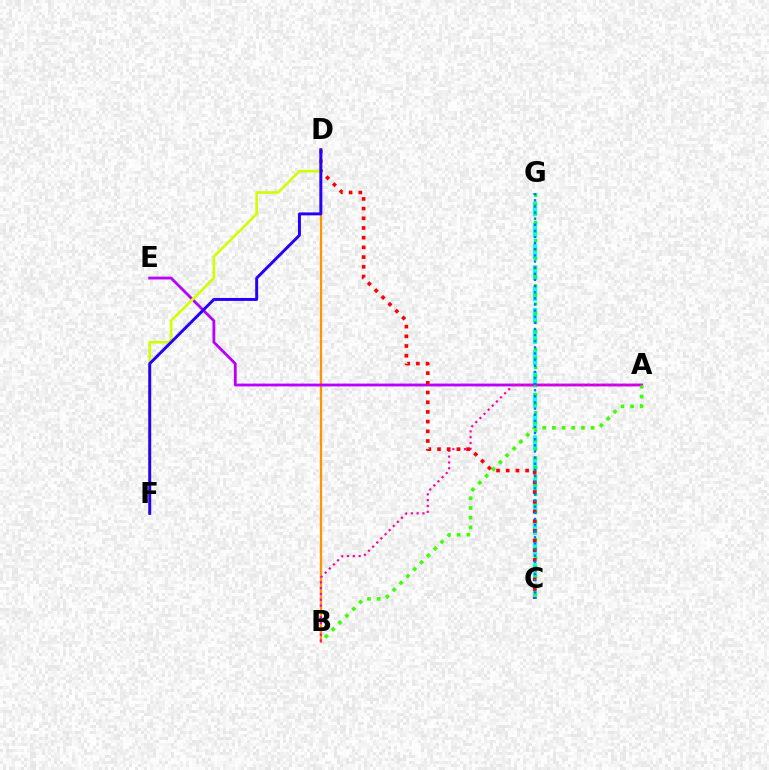{('C', 'G'): [{'color': '#00fff6', 'line_style': 'dashed', 'thickness': 2.89}, {'color': '#00ff5c', 'line_style': 'dotted', 'thickness': 2.46}, {'color': '#0074ff', 'line_style': 'dotted', 'thickness': 1.66}], ('B', 'D'): [{'color': '#ff9400', 'line_style': 'solid', 'thickness': 1.62}], ('A', 'E'): [{'color': '#b900ff', 'line_style': 'solid', 'thickness': 2.03}], ('A', 'B'): [{'color': '#3dff00', 'line_style': 'dotted', 'thickness': 2.63}, {'color': '#ff00ac', 'line_style': 'dotted', 'thickness': 1.58}], ('C', 'D'): [{'color': '#ff0000', 'line_style': 'dotted', 'thickness': 2.63}], ('D', 'F'): [{'color': '#d1ff00', 'line_style': 'solid', 'thickness': 1.88}, {'color': '#2500ff', 'line_style': 'solid', 'thickness': 2.12}]}